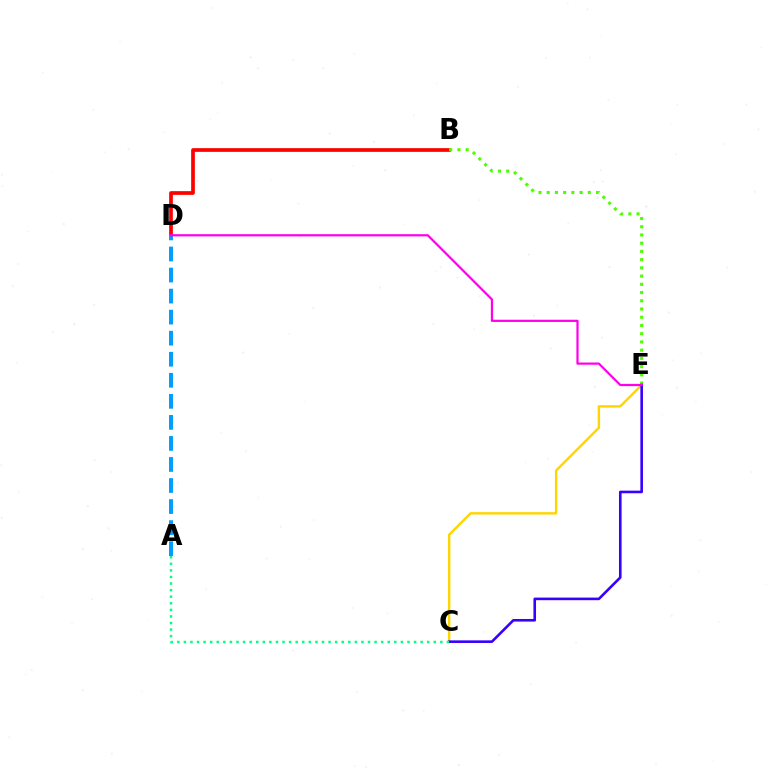{('C', 'E'): [{'color': '#ffd500', 'line_style': 'solid', 'thickness': 1.73}, {'color': '#3700ff', 'line_style': 'solid', 'thickness': 1.88}], ('B', 'D'): [{'color': '#ff0000', 'line_style': 'solid', 'thickness': 2.67}], ('B', 'E'): [{'color': '#4fff00', 'line_style': 'dotted', 'thickness': 2.24}], ('A', 'D'): [{'color': '#009eff', 'line_style': 'dashed', 'thickness': 2.86}], ('D', 'E'): [{'color': '#ff00ed', 'line_style': 'solid', 'thickness': 1.6}], ('A', 'C'): [{'color': '#00ff86', 'line_style': 'dotted', 'thickness': 1.79}]}